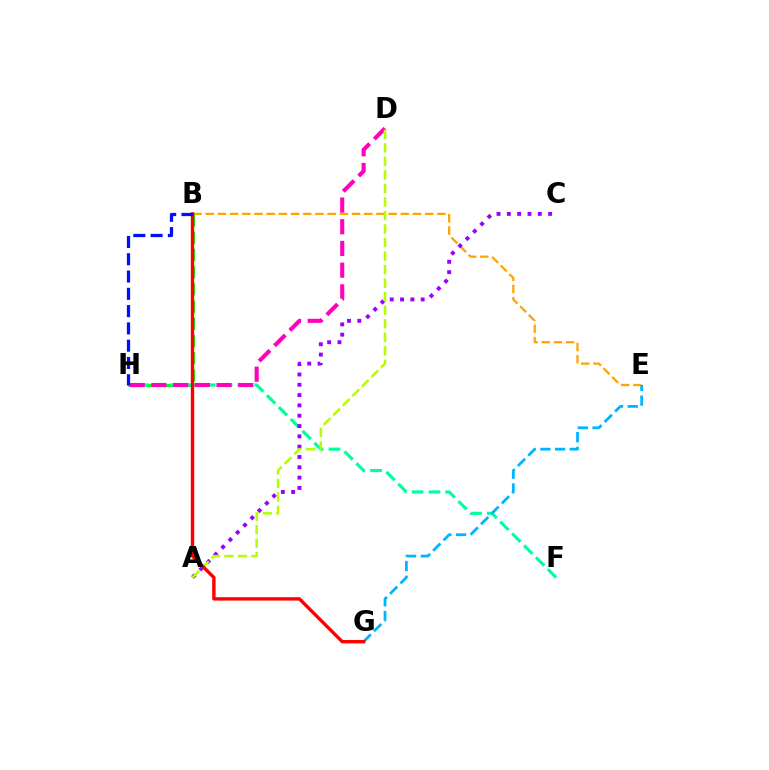{('B', 'E'): [{'color': '#ffa500', 'line_style': 'dashed', 'thickness': 1.66}], ('B', 'H'): [{'color': '#08ff00', 'line_style': 'dashed', 'thickness': 2.34}, {'color': '#0010ff', 'line_style': 'dashed', 'thickness': 2.35}], ('F', 'H'): [{'color': '#00ff9d', 'line_style': 'dashed', 'thickness': 2.28}], ('E', 'G'): [{'color': '#00b5ff', 'line_style': 'dashed', 'thickness': 2.0}], ('D', 'H'): [{'color': '#ff00bd', 'line_style': 'dashed', 'thickness': 2.95}], ('A', 'C'): [{'color': '#9b00ff', 'line_style': 'dotted', 'thickness': 2.8}], ('A', 'D'): [{'color': '#b3ff00', 'line_style': 'dashed', 'thickness': 1.84}], ('B', 'G'): [{'color': '#ff0000', 'line_style': 'solid', 'thickness': 2.44}]}